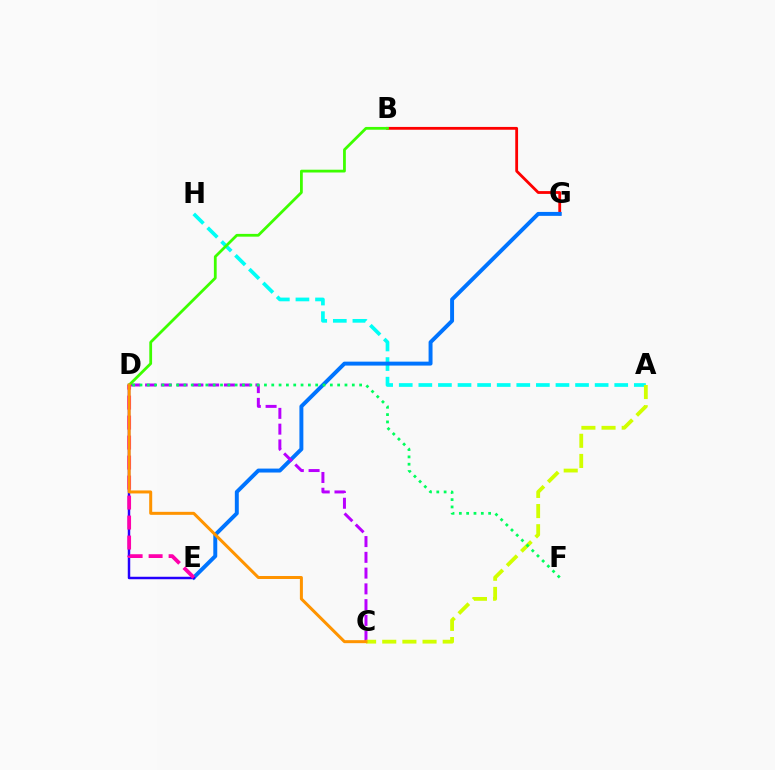{('A', 'H'): [{'color': '#00fff6', 'line_style': 'dashed', 'thickness': 2.66}], ('B', 'G'): [{'color': '#ff0000', 'line_style': 'solid', 'thickness': 2.02}], ('E', 'G'): [{'color': '#0074ff', 'line_style': 'solid', 'thickness': 2.84}], ('C', 'D'): [{'color': '#b900ff', 'line_style': 'dashed', 'thickness': 2.14}, {'color': '#ff9400', 'line_style': 'solid', 'thickness': 2.17}], ('A', 'C'): [{'color': '#d1ff00', 'line_style': 'dashed', 'thickness': 2.74}], ('D', 'E'): [{'color': '#2500ff', 'line_style': 'solid', 'thickness': 1.78}, {'color': '#ff00ac', 'line_style': 'dashed', 'thickness': 2.72}], ('B', 'D'): [{'color': '#3dff00', 'line_style': 'solid', 'thickness': 2.0}], ('D', 'F'): [{'color': '#00ff5c', 'line_style': 'dotted', 'thickness': 1.99}]}